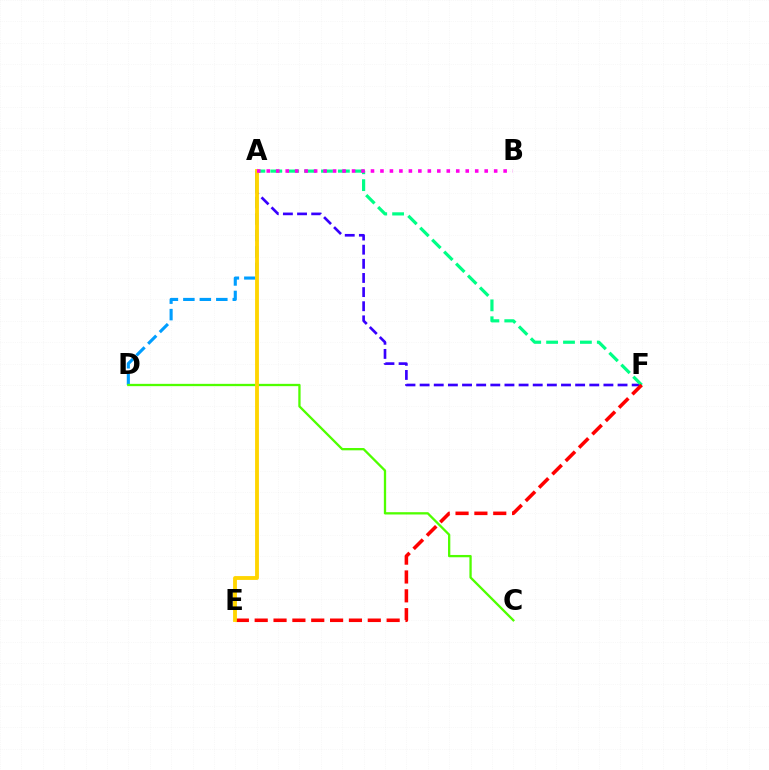{('A', 'F'): [{'color': '#3700ff', 'line_style': 'dashed', 'thickness': 1.92}, {'color': '#00ff86', 'line_style': 'dashed', 'thickness': 2.3}], ('A', 'D'): [{'color': '#009eff', 'line_style': 'dashed', 'thickness': 2.24}], ('C', 'D'): [{'color': '#4fff00', 'line_style': 'solid', 'thickness': 1.66}], ('E', 'F'): [{'color': '#ff0000', 'line_style': 'dashed', 'thickness': 2.56}], ('A', 'E'): [{'color': '#ffd500', 'line_style': 'solid', 'thickness': 2.77}], ('A', 'B'): [{'color': '#ff00ed', 'line_style': 'dotted', 'thickness': 2.57}]}